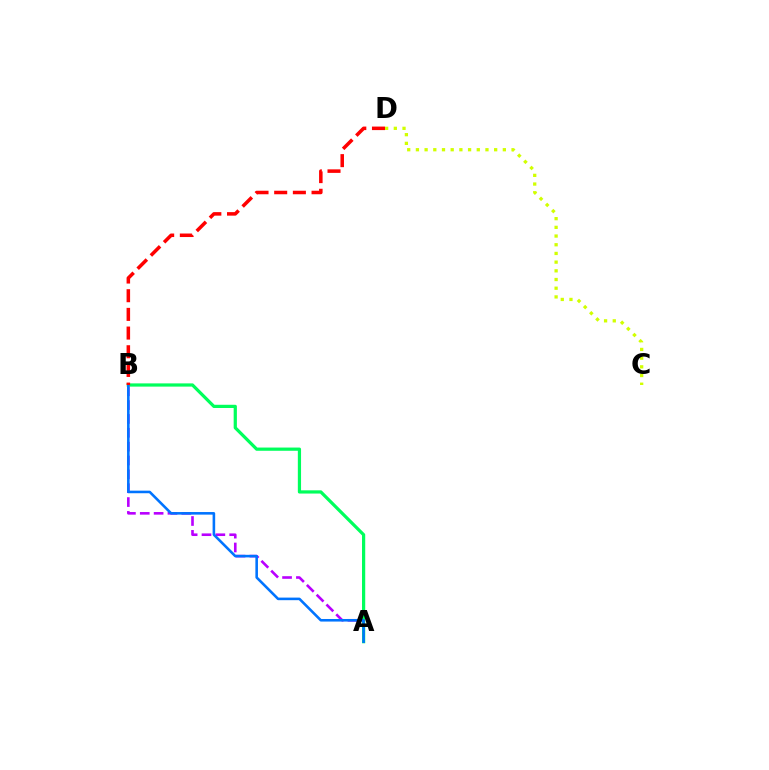{('A', 'B'): [{'color': '#b900ff', 'line_style': 'dashed', 'thickness': 1.88}, {'color': '#00ff5c', 'line_style': 'solid', 'thickness': 2.32}, {'color': '#0074ff', 'line_style': 'solid', 'thickness': 1.86}], ('C', 'D'): [{'color': '#d1ff00', 'line_style': 'dotted', 'thickness': 2.36}], ('B', 'D'): [{'color': '#ff0000', 'line_style': 'dashed', 'thickness': 2.54}]}